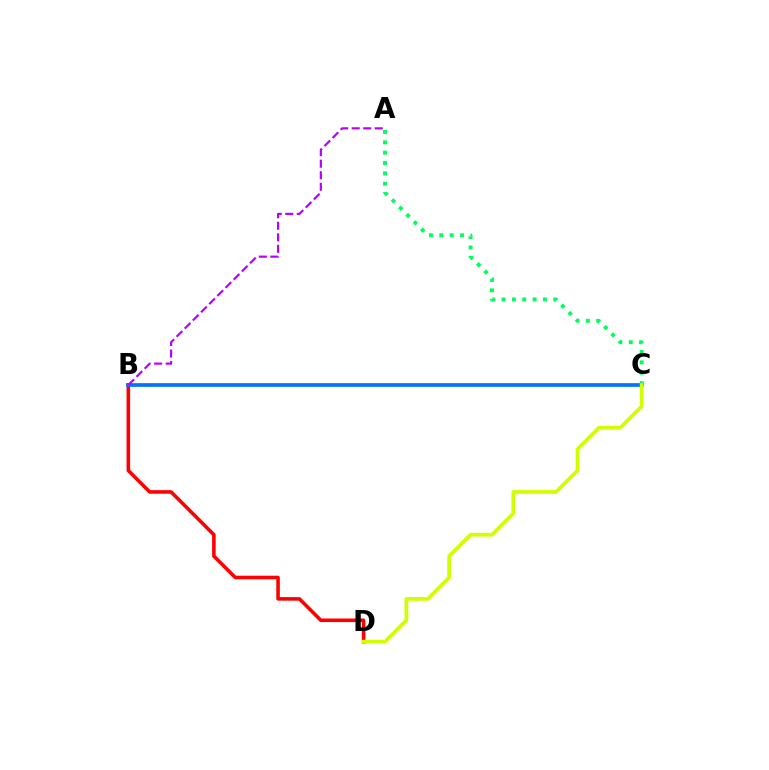{('B', 'D'): [{'color': '#ff0000', 'line_style': 'solid', 'thickness': 2.57}], ('A', 'C'): [{'color': '#00ff5c', 'line_style': 'dotted', 'thickness': 2.81}], ('B', 'C'): [{'color': '#0074ff', 'line_style': 'solid', 'thickness': 2.66}], ('C', 'D'): [{'color': '#d1ff00', 'line_style': 'solid', 'thickness': 2.7}], ('A', 'B'): [{'color': '#b900ff', 'line_style': 'dashed', 'thickness': 1.57}]}